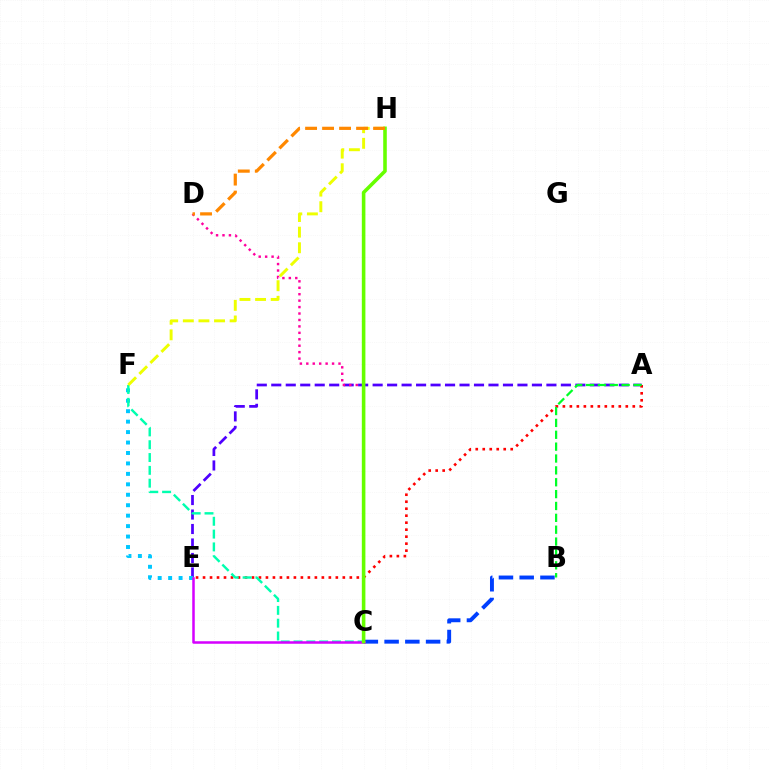{('B', 'C'): [{'color': '#003fff', 'line_style': 'dashed', 'thickness': 2.82}], ('A', 'E'): [{'color': '#4f00ff', 'line_style': 'dashed', 'thickness': 1.97}, {'color': '#ff0000', 'line_style': 'dotted', 'thickness': 1.9}], ('C', 'D'): [{'color': '#ff00a0', 'line_style': 'dotted', 'thickness': 1.75}], ('E', 'F'): [{'color': '#00c7ff', 'line_style': 'dotted', 'thickness': 2.84}], ('A', 'B'): [{'color': '#00ff27', 'line_style': 'dashed', 'thickness': 1.61}], ('C', 'F'): [{'color': '#00ffaf', 'line_style': 'dashed', 'thickness': 1.74}], ('C', 'E'): [{'color': '#d600ff', 'line_style': 'solid', 'thickness': 1.81}], ('C', 'H'): [{'color': '#66ff00', 'line_style': 'solid', 'thickness': 2.58}], ('F', 'H'): [{'color': '#eeff00', 'line_style': 'dashed', 'thickness': 2.12}], ('D', 'H'): [{'color': '#ff8800', 'line_style': 'dashed', 'thickness': 2.31}]}